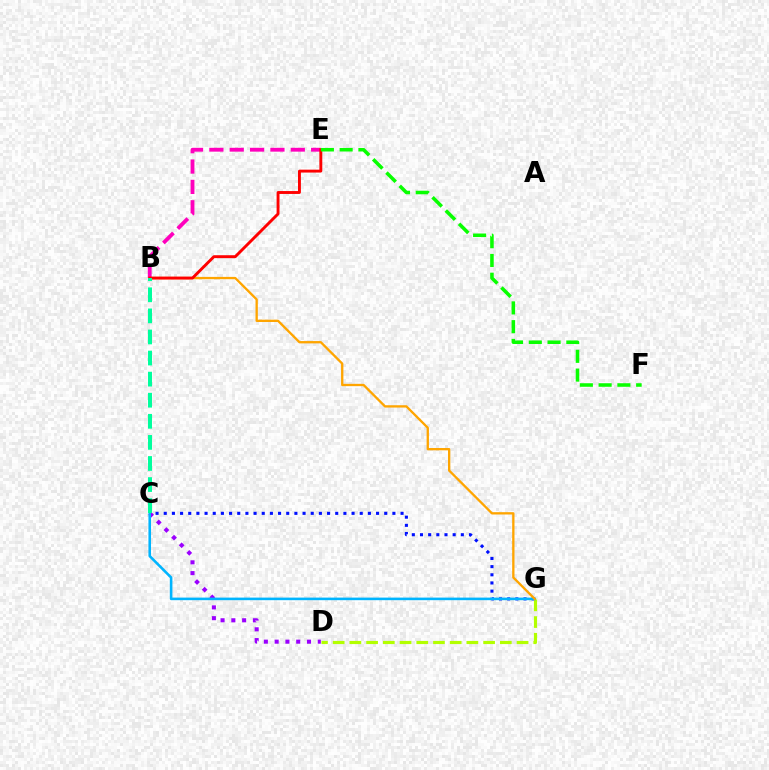{('C', 'D'): [{'color': '#9b00ff', 'line_style': 'dotted', 'thickness': 2.93}], ('C', 'G'): [{'color': '#0010ff', 'line_style': 'dotted', 'thickness': 2.22}, {'color': '#00b5ff', 'line_style': 'solid', 'thickness': 1.86}], ('D', 'G'): [{'color': '#b3ff00', 'line_style': 'dashed', 'thickness': 2.27}], ('B', 'E'): [{'color': '#ff00bd', 'line_style': 'dashed', 'thickness': 2.76}, {'color': '#ff0000', 'line_style': 'solid', 'thickness': 2.09}], ('B', 'G'): [{'color': '#ffa500', 'line_style': 'solid', 'thickness': 1.67}], ('B', 'C'): [{'color': '#00ff9d', 'line_style': 'dashed', 'thickness': 2.86}], ('E', 'F'): [{'color': '#08ff00', 'line_style': 'dashed', 'thickness': 2.55}]}